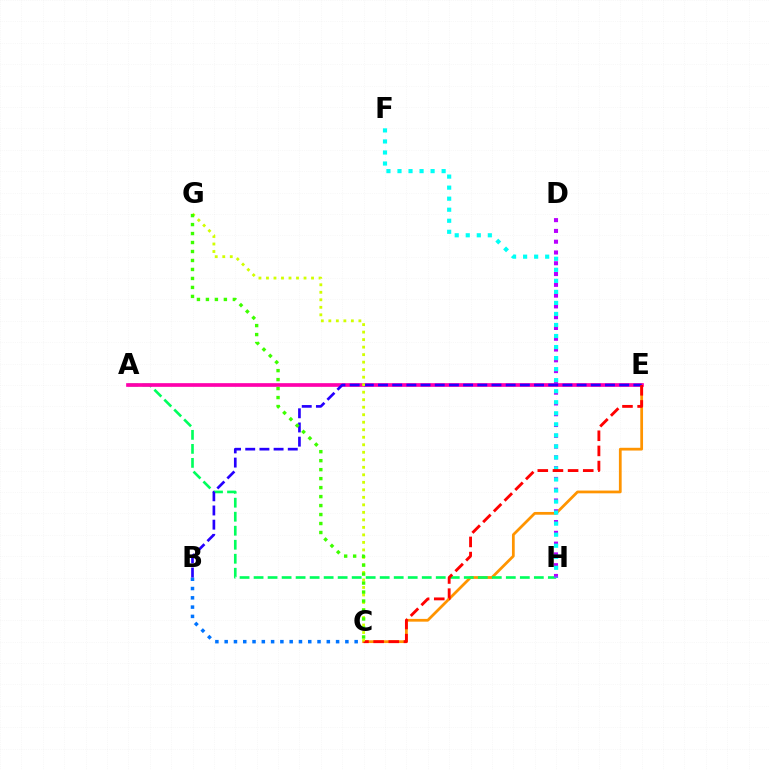{('B', 'C'): [{'color': '#0074ff', 'line_style': 'dotted', 'thickness': 2.52}], ('C', 'E'): [{'color': '#ff9400', 'line_style': 'solid', 'thickness': 1.98}, {'color': '#ff0000', 'line_style': 'dashed', 'thickness': 2.06}], ('A', 'H'): [{'color': '#00ff5c', 'line_style': 'dashed', 'thickness': 1.9}], ('A', 'E'): [{'color': '#ff00ac', 'line_style': 'solid', 'thickness': 2.65}], ('D', 'H'): [{'color': '#b900ff', 'line_style': 'dotted', 'thickness': 2.93}], ('B', 'E'): [{'color': '#2500ff', 'line_style': 'dashed', 'thickness': 1.93}], ('F', 'H'): [{'color': '#00fff6', 'line_style': 'dotted', 'thickness': 3.0}], ('C', 'G'): [{'color': '#d1ff00', 'line_style': 'dotted', 'thickness': 2.04}, {'color': '#3dff00', 'line_style': 'dotted', 'thickness': 2.44}]}